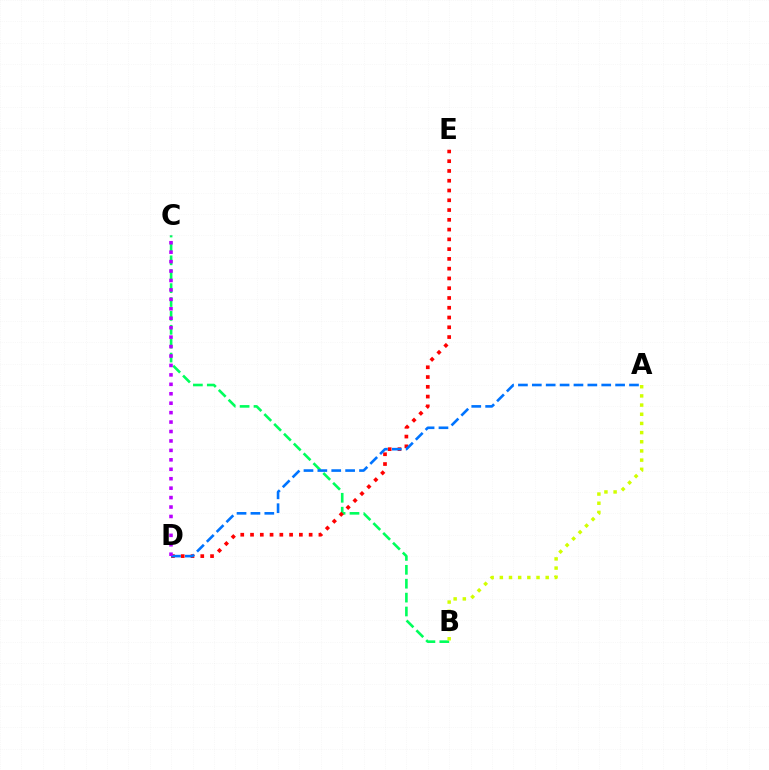{('B', 'C'): [{'color': '#00ff5c', 'line_style': 'dashed', 'thickness': 1.89}], ('D', 'E'): [{'color': '#ff0000', 'line_style': 'dotted', 'thickness': 2.65}], ('A', 'B'): [{'color': '#d1ff00', 'line_style': 'dotted', 'thickness': 2.49}], ('A', 'D'): [{'color': '#0074ff', 'line_style': 'dashed', 'thickness': 1.89}], ('C', 'D'): [{'color': '#b900ff', 'line_style': 'dotted', 'thickness': 2.56}]}